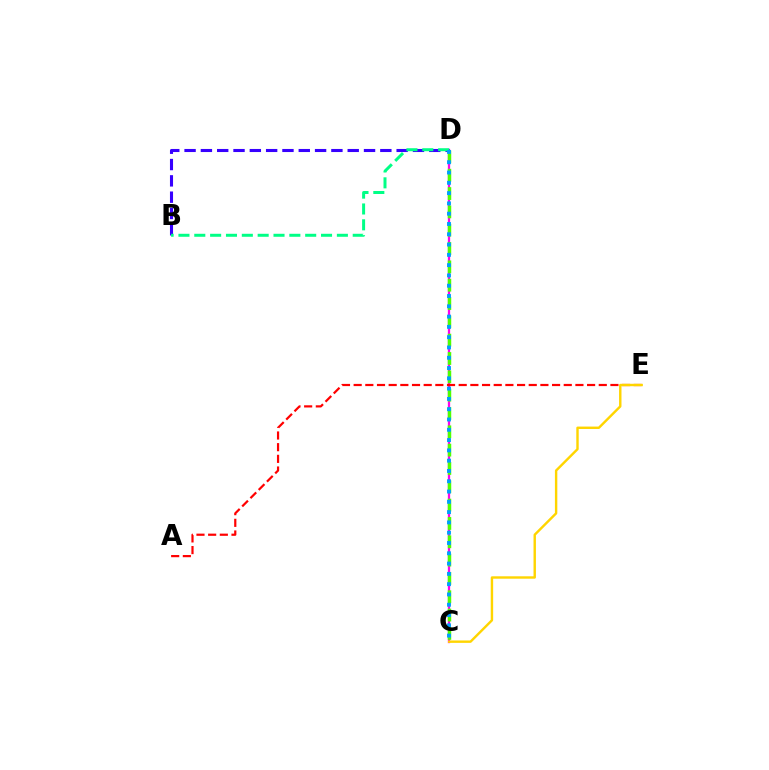{('C', 'D'): [{'color': '#ff00ed', 'line_style': 'solid', 'thickness': 1.65}, {'color': '#4fff00', 'line_style': 'dashed', 'thickness': 2.49}, {'color': '#009eff', 'line_style': 'dotted', 'thickness': 2.8}], ('B', 'D'): [{'color': '#3700ff', 'line_style': 'dashed', 'thickness': 2.22}, {'color': '#00ff86', 'line_style': 'dashed', 'thickness': 2.15}], ('A', 'E'): [{'color': '#ff0000', 'line_style': 'dashed', 'thickness': 1.59}], ('C', 'E'): [{'color': '#ffd500', 'line_style': 'solid', 'thickness': 1.74}]}